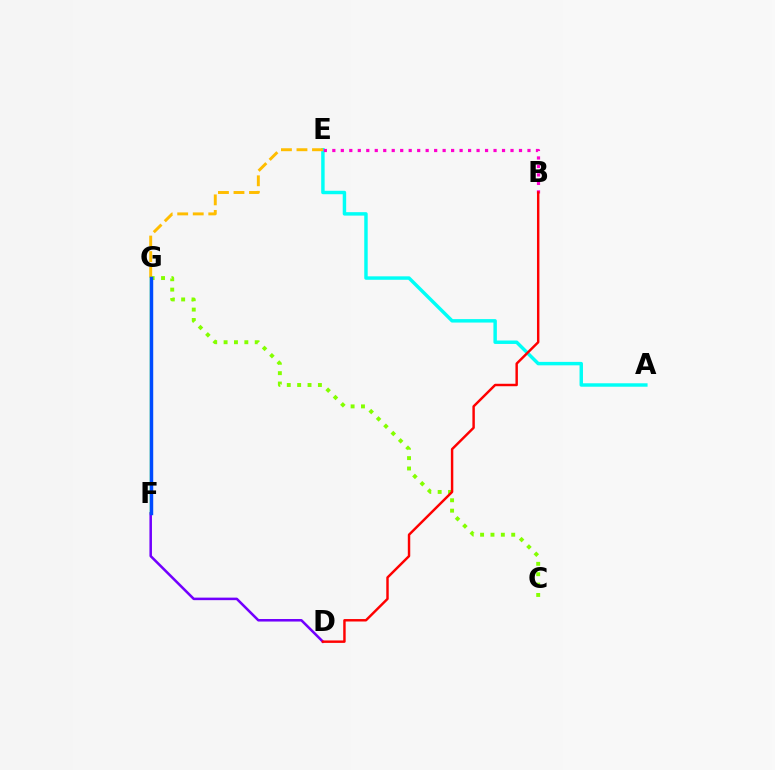{('D', 'F'): [{'color': '#7200ff', 'line_style': 'solid', 'thickness': 1.83}], ('C', 'G'): [{'color': '#84ff00', 'line_style': 'dotted', 'thickness': 2.82}], ('A', 'E'): [{'color': '#00fff6', 'line_style': 'solid', 'thickness': 2.48}], ('B', 'E'): [{'color': '#ff00cf', 'line_style': 'dotted', 'thickness': 2.31}], ('B', 'D'): [{'color': '#ff0000', 'line_style': 'solid', 'thickness': 1.76}], ('E', 'G'): [{'color': '#ffbd00', 'line_style': 'dashed', 'thickness': 2.11}], ('F', 'G'): [{'color': '#00ff39', 'line_style': 'solid', 'thickness': 1.74}, {'color': '#004bff', 'line_style': 'solid', 'thickness': 2.48}]}